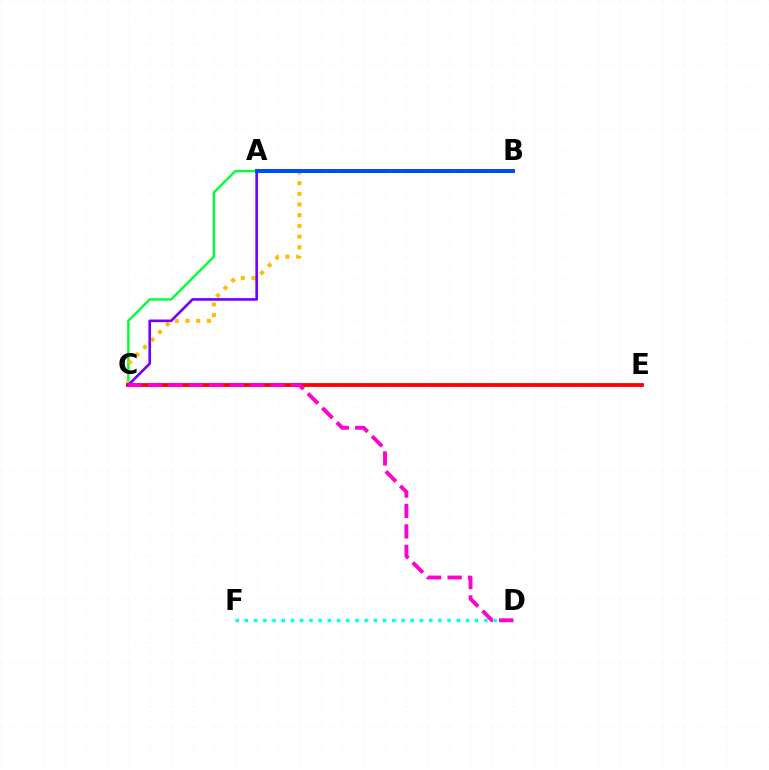{('D', 'F'): [{'color': '#00fff6', 'line_style': 'dotted', 'thickness': 2.5}], ('A', 'C'): [{'color': '#00ff39', 'line_style': 'solid', 'thickness': 1.72}, {'color': '#7200ff', 'line_style': 'solid', 'thickness': 1.9}], ('B', 'C'): [{'color': '#ffbd00', 'line_style': 'dotted', 'thickness': 2.91}], ('C', 'E'): [{'color': '#ff0000', 'line_style': 'solid', 'thickness': 2.72}], ('A', 'B'): [{'color': '#84ff00', 'line_style': 'dashed', 'thickness': 1.63}, {'color': '#004bff', 'line_style': 'solid', 'thickness': 2.87}], ('C', 'D'): [{'color': '#ff00cf', 'line_style': 'dashed', 'thickness': 2.78}]}